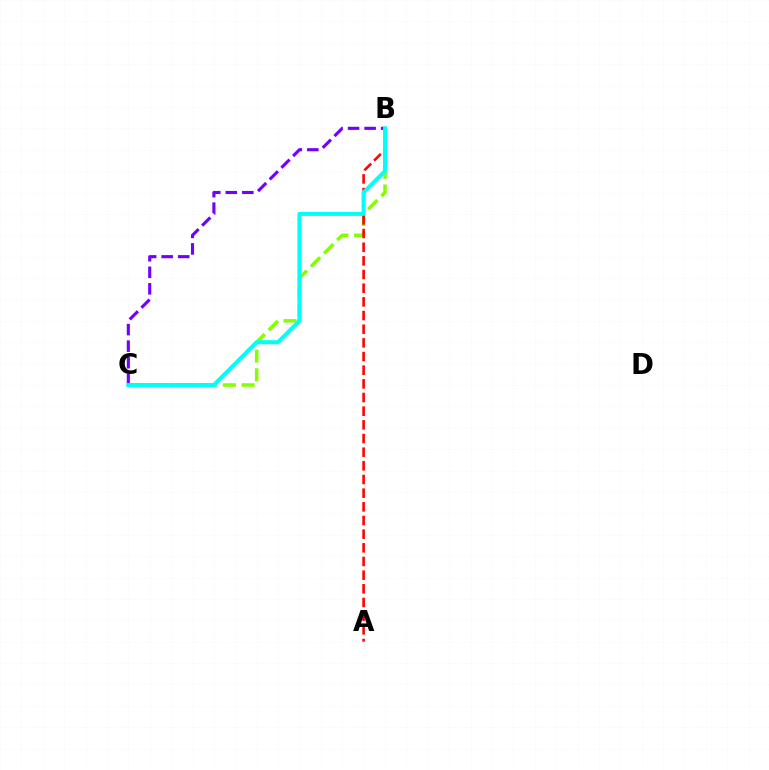{('B', 'C'): [{'color': '#84ff00', 'line_style': 'dashed', 'thickness': 2.54}, {'color': '#7200ff', 'line_style': 'dashed', 'thickness': 2.25}, {'color': '#00fff6', 'line_style': 'solid', 'thickness': 2.91}], ('A', 'B'): [{'color': '#ff0000', 'line_style': 'dashed', 'thickness': 1.86}]}